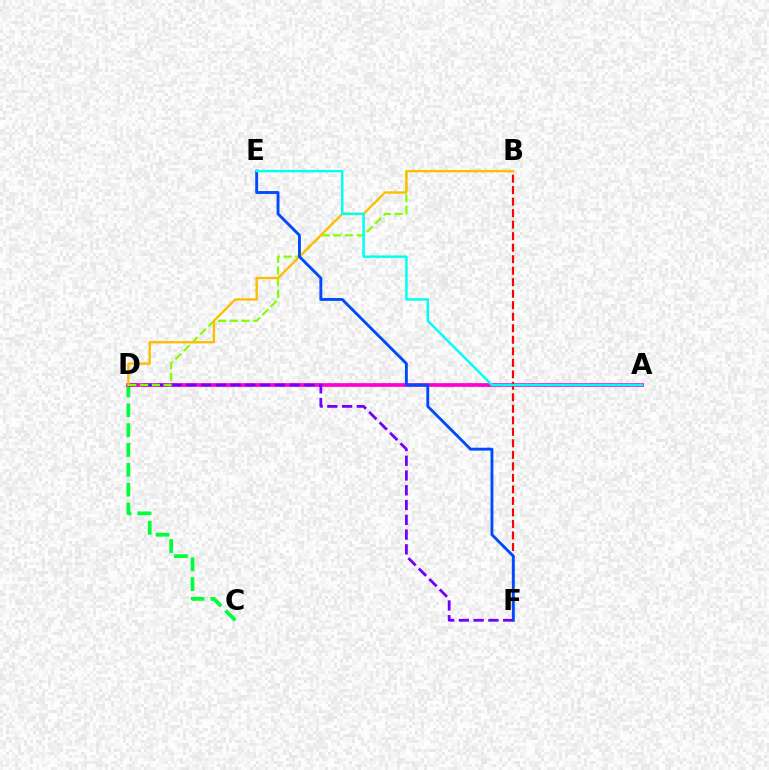{('C', 'D'): [{'color': '#00ff39', 'line_style': 'dashed', 'thickness': 2.69}], ('A', 'D'): [{'color': '#ff00cf', 'line_style': 'solid', 'thickness': 2.67}], ('D', 'F'): [{'color': '#7200ff', 'line_style': 'dashed', 'thickness': 2.01}], ('B', 'F'): [{'color': '#ff0000', 'line_style': 'dashed', 'thickness': 1.56}], ('B', 'D'): [{'color': '#84ff00', 'line_style': 'dashed', 'thickness': 1.59}, {'color': '#ffbd00', 'line_style': 'solid', 'thickness': 1.7}], ('E', 'F'): [{'color': '#004bff', 'line_style': 'solid', 'thickness': 2.08}], ('A', 'E'): [{'color': '#00fff6', 'line_style': 'solid', 'thickness': 1.77}]}